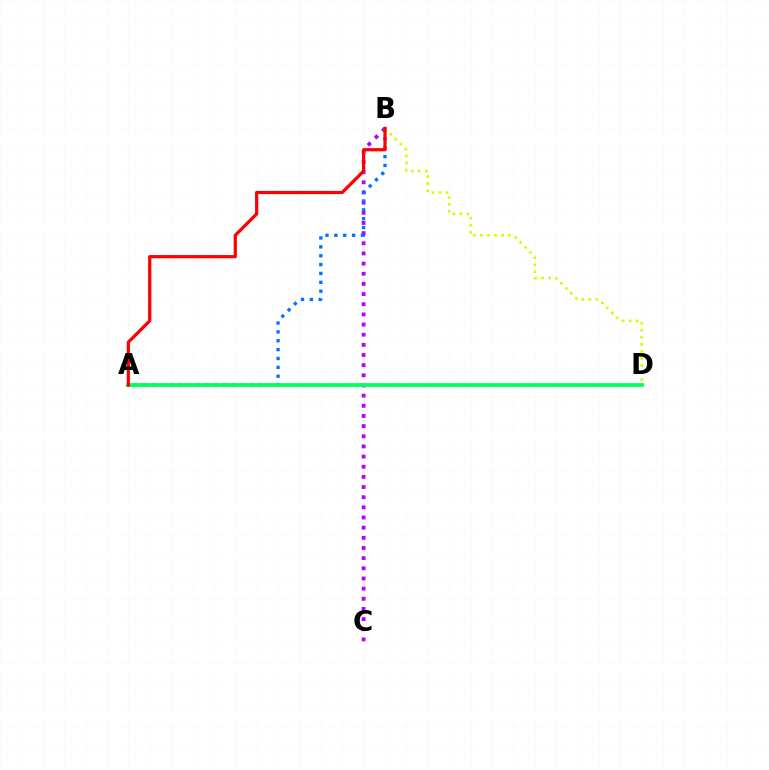{('B', 'C'): [{'color': '#b900ff', 'line_style': 'dotted', 'thickness': 2.76}], ('A', 'B'): [{'color': '#0074ff', 'line_style': 'dotted', 'thickness': 2.41}, {'color': '#ff0000', 'line_style': 'solid', 'thickness': 2.31}], ('B', 'D'): [{'color': '#d1ff00', 'line_style': 'dotted', 'thickness': 1.91}], ('A', 'D'): [{'color': '#00ff5c', 'line_style': 'solid', 'thickness': 2.7}]}